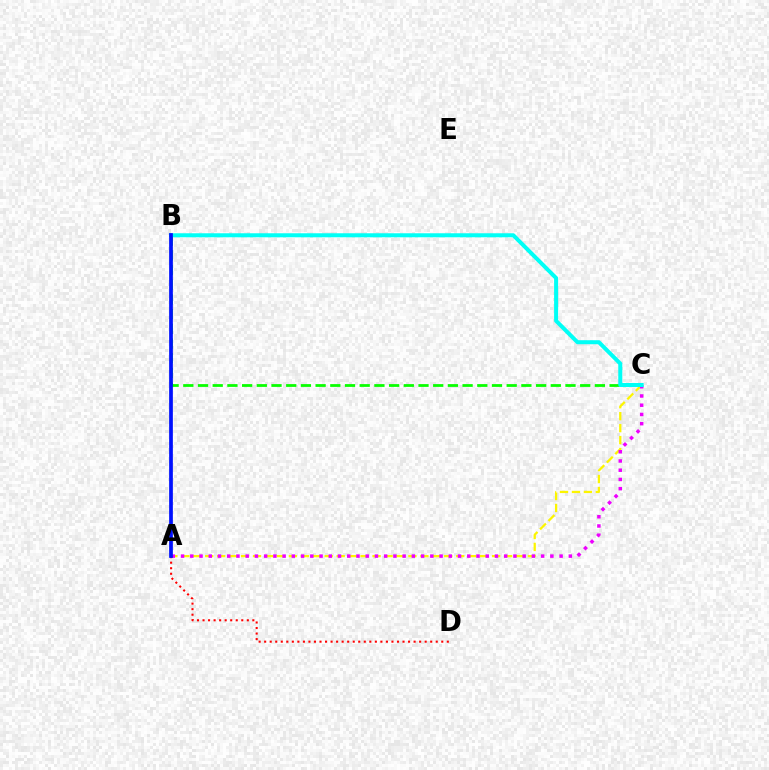{('A', 'C'): [{'color': '#fcf500', 'line_style': 'dashed', 'thickness': 1.62}, {'color': '#ee00ff', 'line_style': 'dotted', 'thickness': 2.51}], ('A', 'D'): [{'color': '#ff0000', 'line_style': 'dotted', 'thickness': 1.5}], ('B', 'C'): [{'color': '#08ff00', 'line_style': 'dashed', 'thickness': 2.0}, {'color': '#00fff6', 'line_style': 'solid', 'thickness': 2.89}], ('A', 'B'): [{'color': '#0010ff', 'line_style': 'solid', 'thickness': 2.67}]}